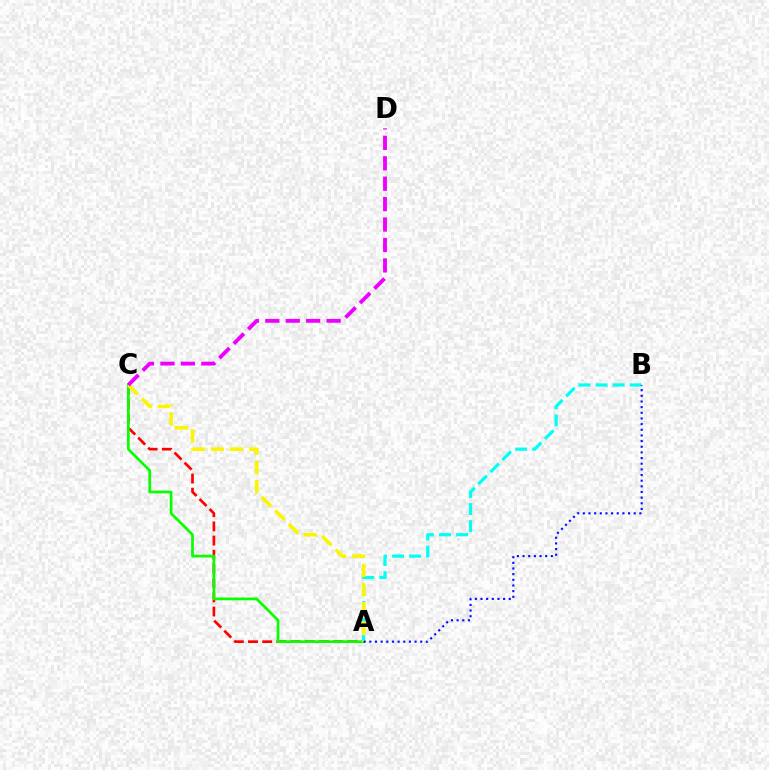{('A', 'C'): [{'color': '#ff0000', 'line_style': 'dashed', 'thickness': 1.93}, {'color': '#08ff00', 'line_style': 'solid', 'thickness': 1.96}, {'color': '#fcf500', 'line_style': 'dashed', 'thickness': 2.6}], ('A', 'B'): [{'color': '#00fff6', 'line_style': 'dashed', 'thickness': 2.32}, {'color': '#0010ff', 'line_style': 'dotted', 'thickness': 1.54}], ('C', 'D'): [{'color': '#ee00ff', 'line_style': 'dashed', 'thickness': 2.78}]}